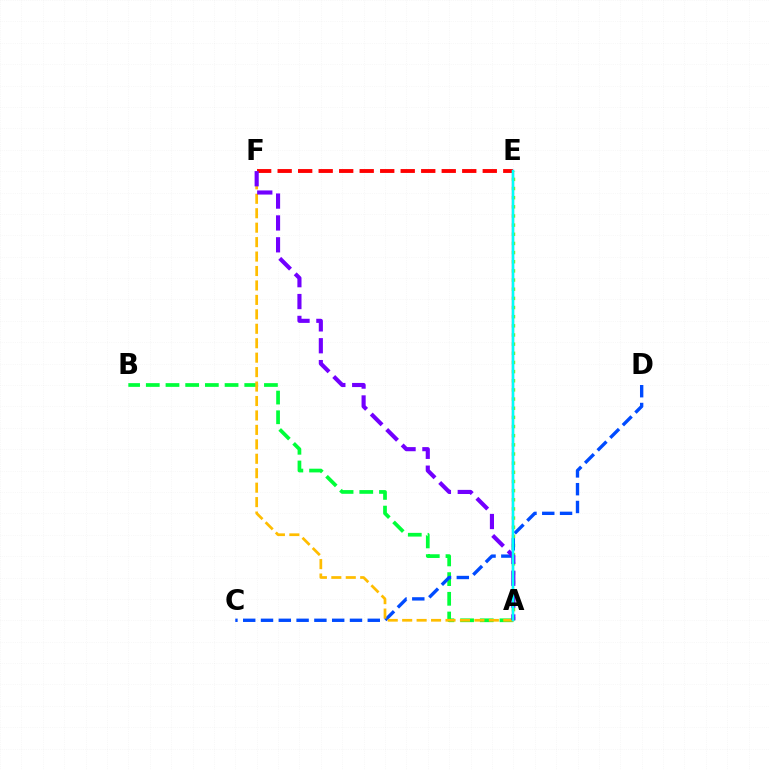{('A', 'E'): [{'color': '#84ff00', 'line_style': 'dotted', 'thickness': 2.49}, {'color': '#ff00cf', 'line_style': 'solid', 'thickness': 1.63}, {'color': '#00fff6', 'line_style': 'solid', 'thickness': 1.8}], ('E', 'F'): [{'color': '#ff0000', 'line_style': 'dashed', 'thickness': 2.79}], ('A', 'B'): [{'color': '#00ff39', 'line_style': 'dashed', 'thickness': 2.68}], ('C', 'D'): [{'color': '#004bff', 'line_style': 'dashed', 'thickness': 2.42}], ('A', 'F'): [{'color': '#ffbd00', 'line_style': 'dashed', 'thickness': 1.96}, {'color': '#7200ff', 'line_style': 'dashed', 'thickness': 2.97}]}